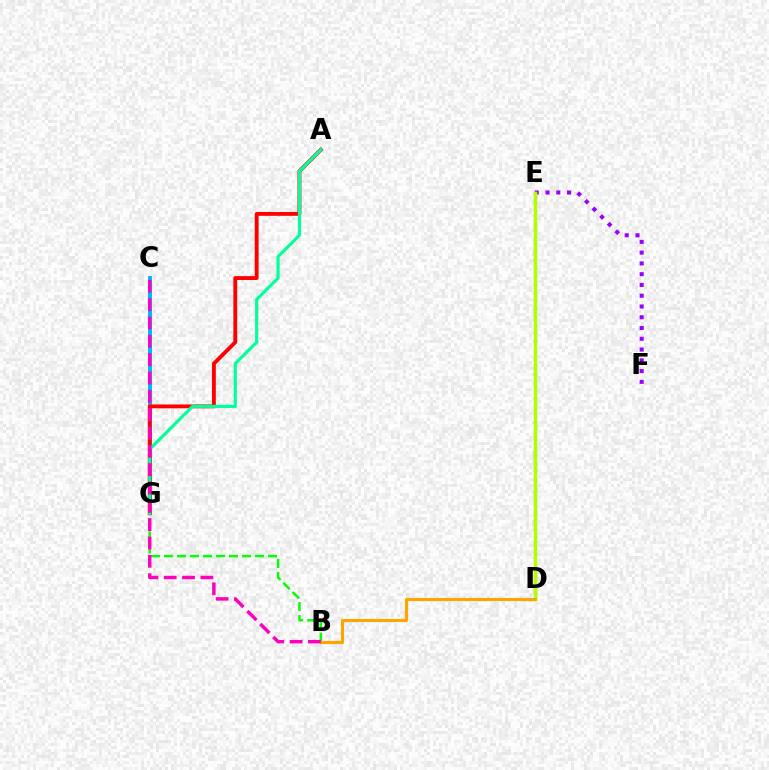{('E', 'F'): [{'color': '#9b00ff', 'line_style': 'dotted', 'thickness': 2.93}], ('D', 'E'): [{'color': '#0010ff', 'line_style': 'dotted', 'thickness': 2.21}, {'color': '#b3ff00', 'line_style': 'solid', 'thickness': 2.52}], ('B', 'G'): [{'color': '#08ff00', 'line_style': 'dashed', 'thickness': 1.76}], ('C', 'G'): [{'color': '#00b5ff', 'line_style': 'solid', 'thickness': 2.83}], ('B', 'D'): [{'color': '#ffa500', 'line_style': 'solid', 'thickness': 2.24}], ('A', 'G'): [{'color': '#ff0000', 'line_style': 'solid', 'thickness': 2.78}, {'color': '#00ff9d', 'line_style': 'solid', 'thickness': 2.26}], ('B', 'C'): [{'color': '#ff00bd', 'line_style': 'dashed', 'thickness': 2.49}]}